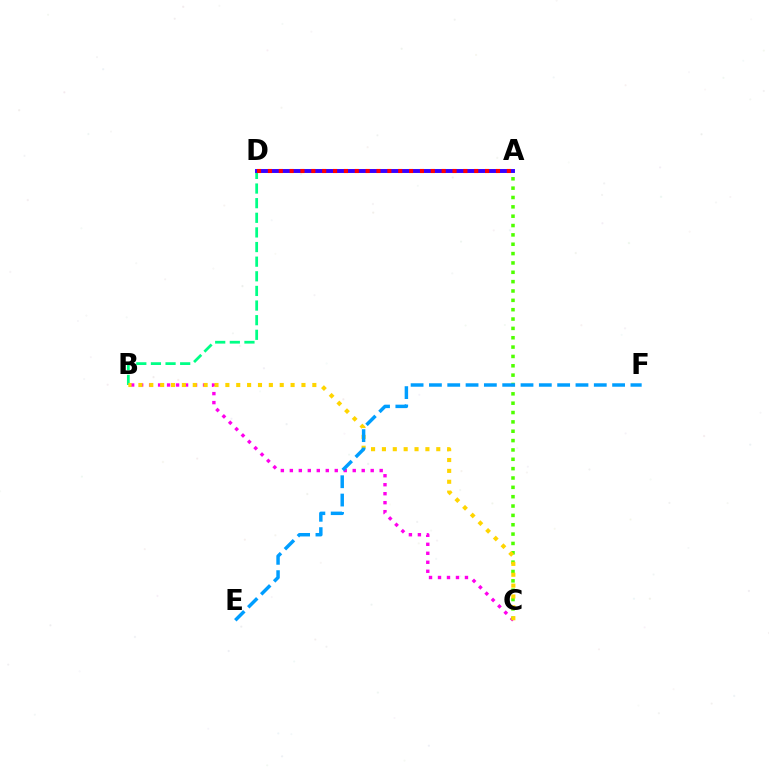{('B', 'C'): [{'color': '#ff00ed', 'line_style': 'dotted', 'thickness': 2.44}, {'color': '#ffd500', 'line_style': 'dotted', 'thickness': 2.95}], ('A', 'C'): [{'color': '#4fff00', 'line_style': 'dotted', 'thickness': 2.54}], ('B', 'D'): [{'color': '#00ff86', 'line_style': 'dashed', 'thickness': 1.99}], ('A', 'D'): [{'color': '#3700ff', 'line_style': 'solid', 'thickness': 2.82}, {'color': '#ff0000', 'line_style': 'dotted', 'thickness': 2.95}], ('E', 'F'): [{'color': '#009eff', 'line_style': 'dashed', 'thickness': 2.49}]}